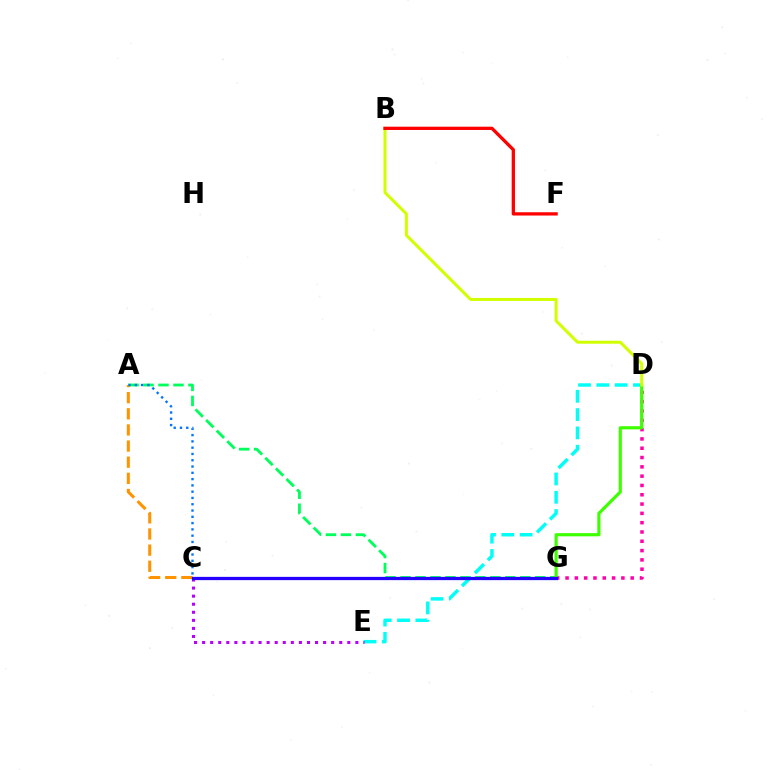{('A', 'G'): [{'color': '#00ff5c', 'line_style': 'dashed', 'thickness': 2.03}], ('D', 'E'): [{'color': '#00fff6', 'line_style': 'dashed', 'thickness': 2.49}], ('C', 'E'): [{'color': '#b900ff', 'line_style': 'dotted', 'thickness': 2.19}], ('D', 'G'): [{'color': '#ff00ac', 'line_style': 'dotted', 'thickness': 2.53}, {'color': '#3dff00', 'line_style': 'solid', 'thickness': 2.28}], ('A', 'C'): [{'color': '#ff9400', 'line_style': 'dashed', 'thickness': 2.19}, {'color': '#0074ff', 'line_style': 'dotted', 'thickness': 1.71}], ('B', 'D'): [{'color': '#d1ff00', 'line_style': 'solid', 'thickness': 2.16}], ('B', 'F'): [{'color': '#ff0000', 'line_style': 'solid', 'thickness': 2.37}], ('C', 'G'): [{'color': '#2500ff', 'line_style': 'solid', 'thickness': 2.35}]}